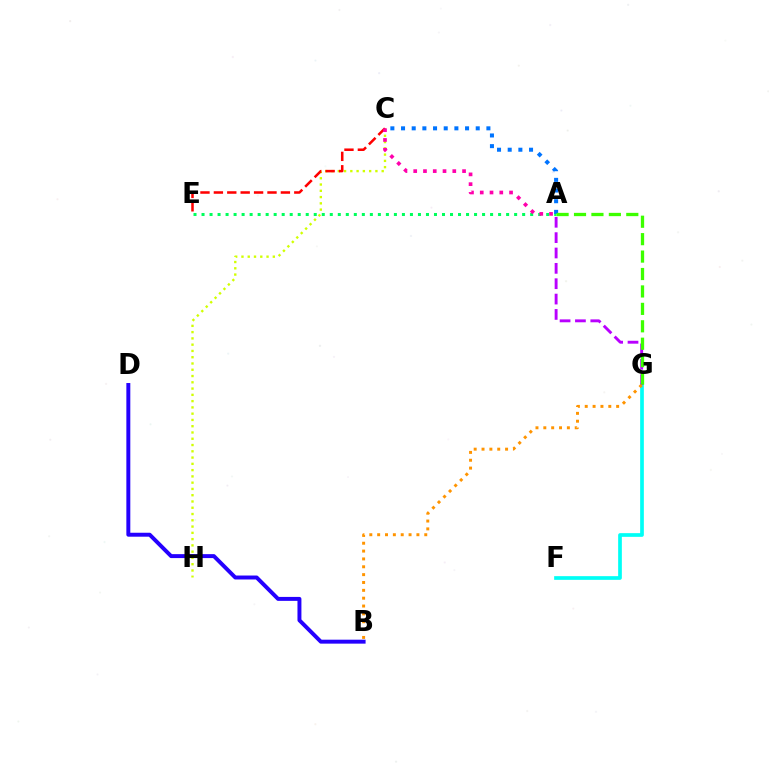{('A', 'E'): [{'color': '#00ff5c', 'line_style': 'dotted', 'thickness': 2.18}], ('B', 'D'): [{'color': '#2500ff', 'line_style': 'solid', 'thickness': 2.84}], ('C', 'H'): [{'color': '#d1ff00', 'line_style': 'dotted', 'thickness': 1.7}], ('F', 'G'): [{'color': '#00fff6', 'line_style': 'solid', 'thickness': 2.66}], ('A', 'G'): [{'color': '#b900ff', 'line_style': 'dashed', 'thickness': 2.09}, {'color': '#3dff00', 'line_style': 'dashed', 'thickness': 2.37}], ('A', 'C'): [{'color': '#0074ff', 'line_style': 'dotted', 'thickness': 2.9}, {'color': '#ff00ac', 'line_style': 'dotted', 'thickness': 2.65}], ('B', 'G'): [{'color': '#ff9400', 'line_style': 'dotted', 'thickness': 2.13}], ('C', 'E'): [{'color': '#ff0000', 'line_style': 'dashed', 'thickness': 1.82}]}